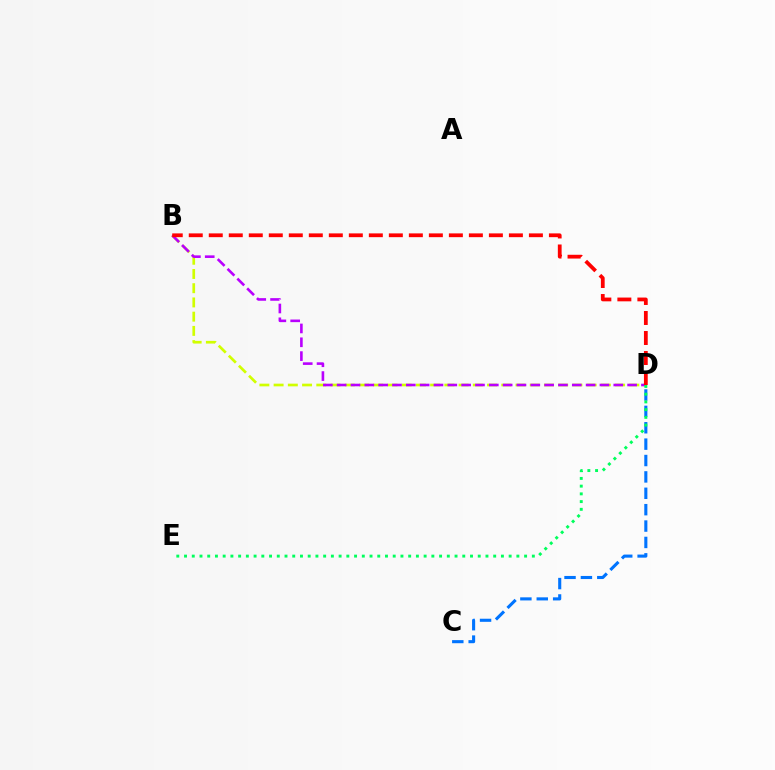{('C', 'D'): [{'color': '#0074ff', 'line_style': 'dashed', 'thickness': 2.23}], ('B', 'D'): [{'color': '#d1ff00', 'line_style': 'dashed', 'thickness': 1.93}, {'color': '#b900ff', 'line_style': 'dashed', 'thickness': 1.88}, {'color': '#ff0000', 'line_style': 'dashed', 'thickness': 2.72}], ('D', 'E'): [{'color': '#00ff5c', 'line_style': 'dotted', 'thickness': 2.1}]}